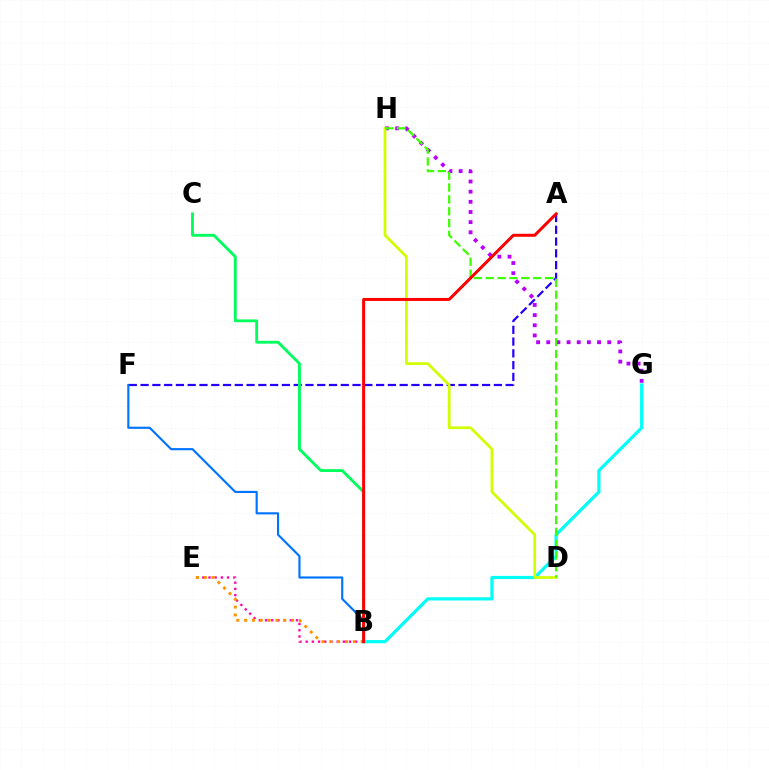{('B', 'E'): [{'color': '#ff00ac', 'line_style': 'dotted', 'thickness': 1.68}, {'color': '#ff9400', 'line_style': 'dotted', 'thickness': 2.13}], ('A', 'F'): [{'color': '#2500ff', 'line_style': 'dashed', 'thickness': 1.6}], ('B', 'C'): [{'color': '#00ff5c', 'line_style': 'solid', 'thickness': 2.05}], ('B', 'F'): [{'color': '#0074ff', 'line_style': 'solid', 'thickness': 1.55}], ('G', 'H'): [{'color': '#b900ff', 'line_style': 'dotted', 'thickness': 2.76}], ('B', 'G'): [{'color': '#00fff6', 'line_style': 'solid', 'thickness': 2.31}], ('D', 'H'): [{'color': '#d1ff00', 'line_style': 'solid', 'thickness': 1.97}, {'color': '#3dff00', 'line_style': 'dashed', 'thickness': 1.61}], ('A', 'B'): [{'color': '#ff0000', 'line_style': 'solid', 'thickness': 2.16}]}